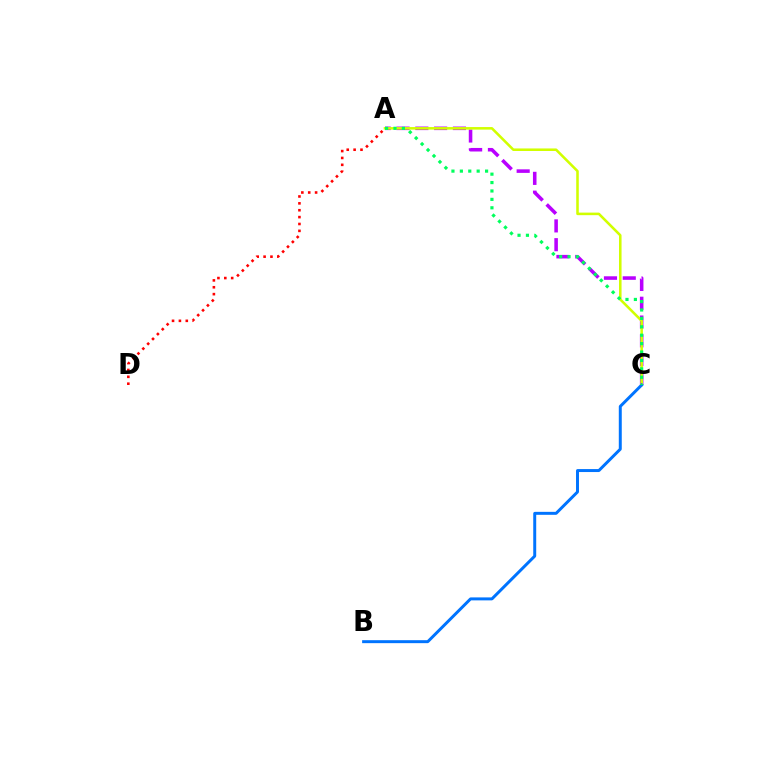{('A', 'C'): [{'color': '#b900ff', 'line_style': 'dashed', 'thickness': 2.55}, {'color': '#d1ff00', 'line_style': 'solid', 'thickness': 1.84}, {'color': '#00ff5c', 'line_style': 'dotted', 'thickness': 2.28}], ('A', 'D'): [{'color': '#ff0000', 'line_style': 'dotted', 'thickness': 1.87}], ('B', 'C'): [{'color': '#0074ff', 'line_style': 'solid', 'thickness': 2.14}]}